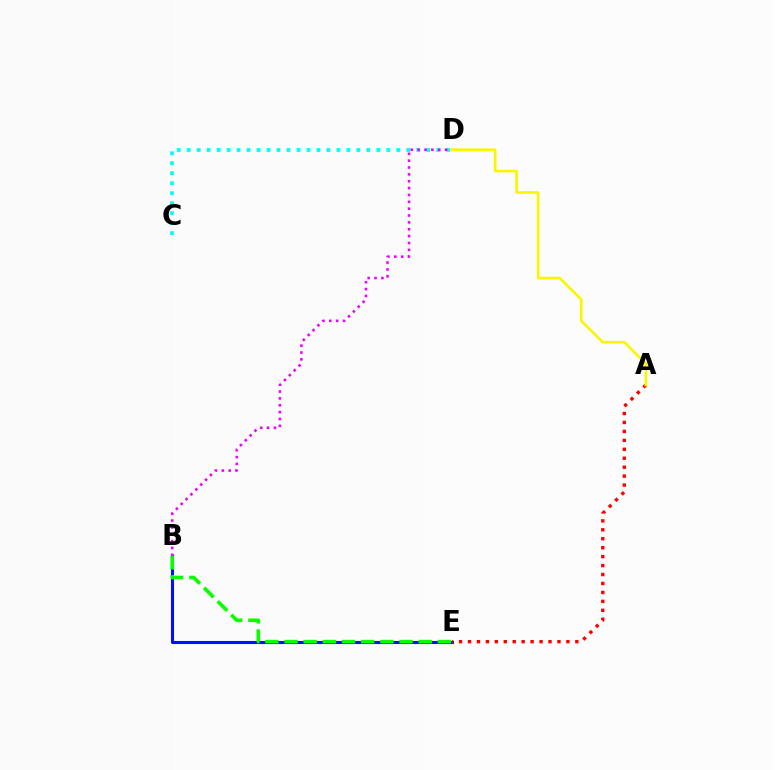{('B', 'E'): [{'color': '#0010ff', 'line_style': 'solid', 'thickness': 2.21}, {'color': '#08ff00', 'line_style': 'dashed', 'thickness': 2.6}], ('A', 'E'): [{'color': '#ff0000', 'line_style': 'dotted', 'thickness': 2.43}], ('C', 'D'): [{'color': '#00fff6', 'line_style': 'dotted', 'thickness': 2.71}], ('B', 'D'): [{'color': '#ee00ff', 'line_style': 'dotted', 'thickness': 1.86}], ('A', 'D'): [{'color': '#fcf500', 'line_style': 'solid', 'thickness': 1.91}]}